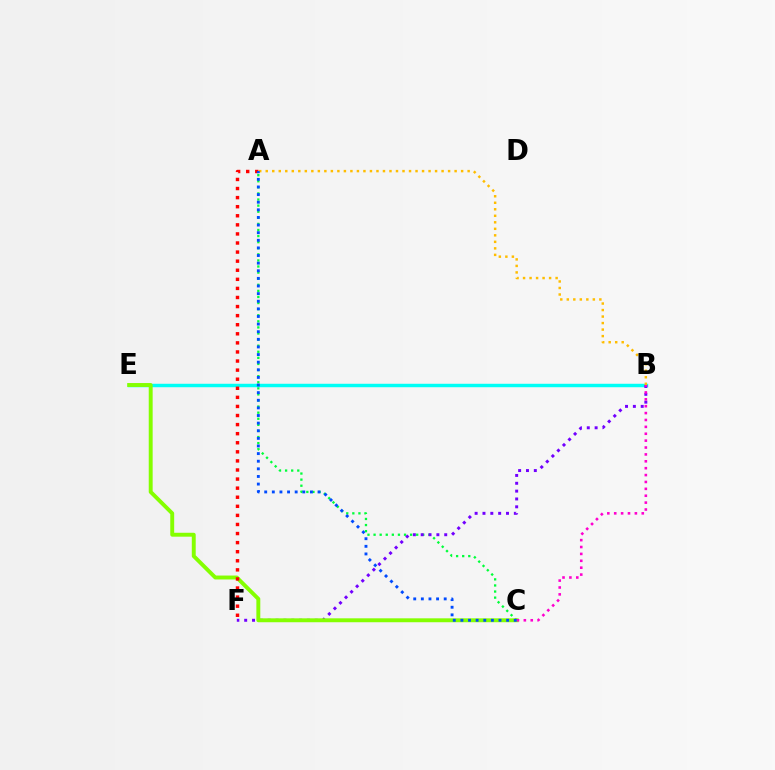{('A', 'C'): [{'color': '#00ff39', 'line_style': 'dotted', 'thickness': 1.65}, {'color': '#004bff', 'line_style': 'dotted', 'thickness': 2.07}], ('B', 'E'): [{'color': '#00fff6', 'line_style': 'solid', 'thickness': 2.49}], ('B', 'F'): [{'color': '#7200ff', 'line_style': 'dotted', 'thickness': 2.13}], ('C', 'E'): [{'color': '#84ff00', 'line_style': 'solid', 'thickness': 2.82}], ('A', 'F'): [{'color': '#ff0000', 'line_style': 'dotted', 'thickness': 2.47}], ('B', 'C'): [{'color': '#ff00cf', 'line_style': 'dotted', 'thickness': 1.87}], ('A', 'B'): [{'color': '#ffbd00', 'line_style': 'dotted', 'thickness': 1.77}]}